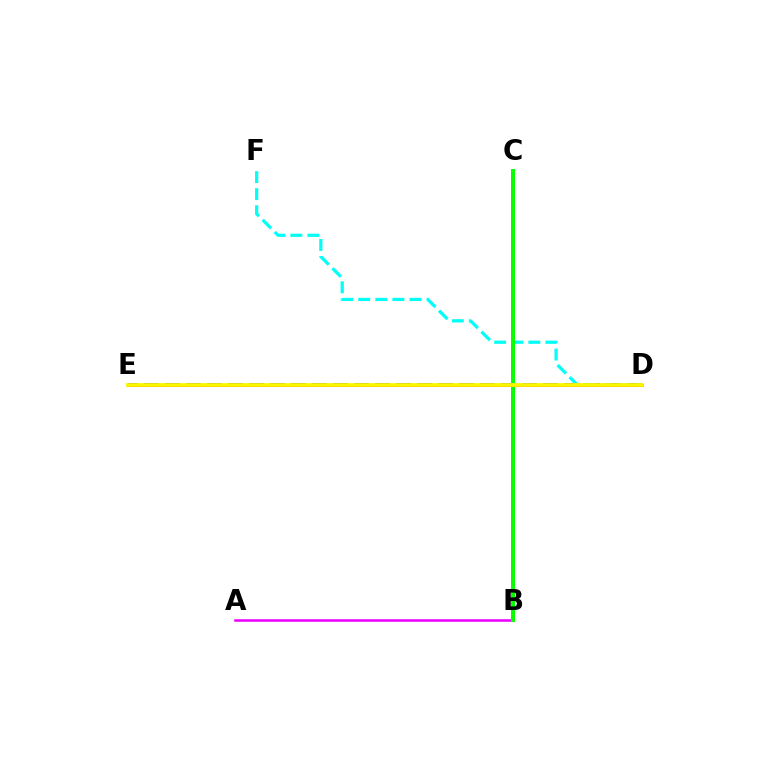{('D', 'E'): [{'color': '#0010ff', 'line_style': 'dashed', 'thickness': 2.85}, {'color': '#ff0000', 'line_style': 'solid', 'thickness': 1.95}, {'color': '#fcf500', 'line_style': 'solid', 'thickness': 2.74}], ('D', 'F'): [{'color': '#00fff6', 'line_style': 'dashed', 'thickness': 2.32}], ('A', 'B'): [{'color': '#ee00ff', 'line_style': 'solid', 'thickness': 1.84}], ('B', 'C'): [{'color': '#08ff00', 'line_style': 'solid', 'thickness': 2.87}]}